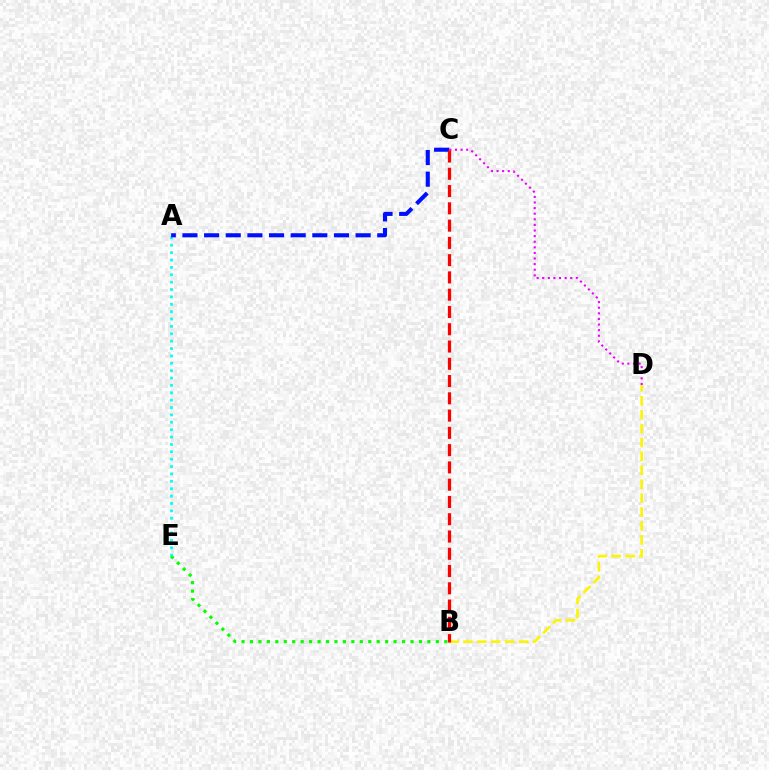{('B', 'E'): [{'color': '#08ff00', 'line_style': 'dotted', 'thickness': 2.3}], ('C', 'D'): [{'color': '#ee00ff', 'line_style': 'dotted', 'thickness': 1.52}], ('A', 'E'): [{'color': '#00fff6', 'line_style': 'dotted', 'thickness': 2.0}], ('A', 'C'): [{'color': '#0010ff', 'line_style': 'dashed', 'thickness': 2.94}], ('B', 'D'): [{'color': '#fcf500', 'line_style': 'dashed', 'thickness': 1.89}], ('B', 'C'): [{'color': '#ff0000', 'line_style': 'dashed', 'thickness': 2.35}]}